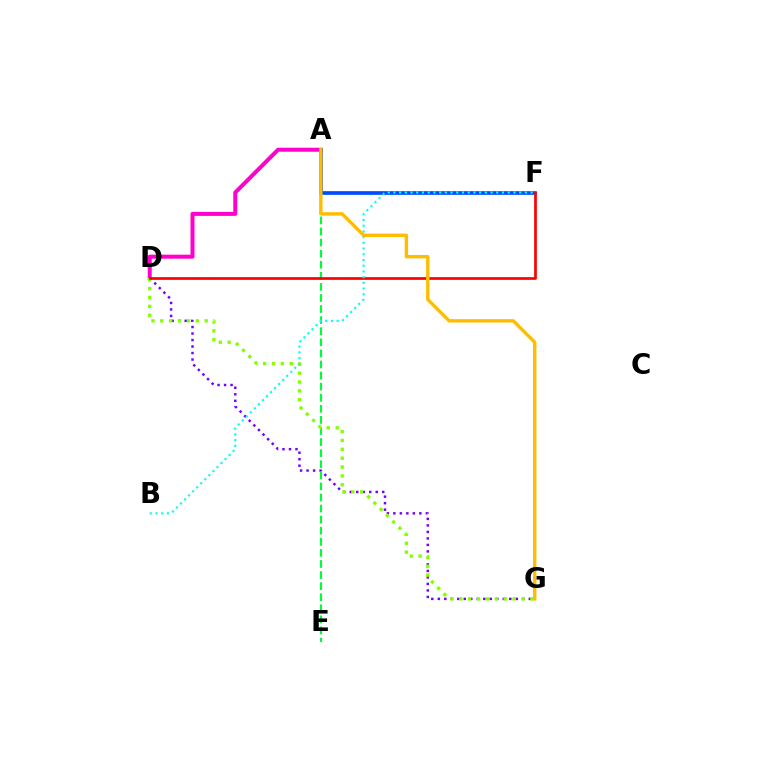{('A', 'D'): [{'color': '#ff00cf', 'line_style': 'solid', 'thickness': 2.88}], ('D', 'G'): [{'color': '#7200ff', 'line_style': 'dotted', 'thickness': 1.77}, {'color': '#84ff00', 'line_style': 'dotted', 'thickness': 2.41}], ('A', 'F'): [{'color': '#004bff', 'line_style': 'solid', 'thickness': 2.65}], ('A', 'E'): [{'color': '#00ff39', 'line_style': 'dashed', 'thickness': 1.51}], ('D', 'F'): [{'color': '#ff0000', 'line_style': 'solid', 'thickness': 1.95}], ('B', 'F'): [{'color': '#00fff6', 'line_style': 'dotted', 'thickness': 1.55}], ('A', 'G'): [{'color': '#ffbd00', 'line_style': 'solid', 'thickness': 2.44}]}